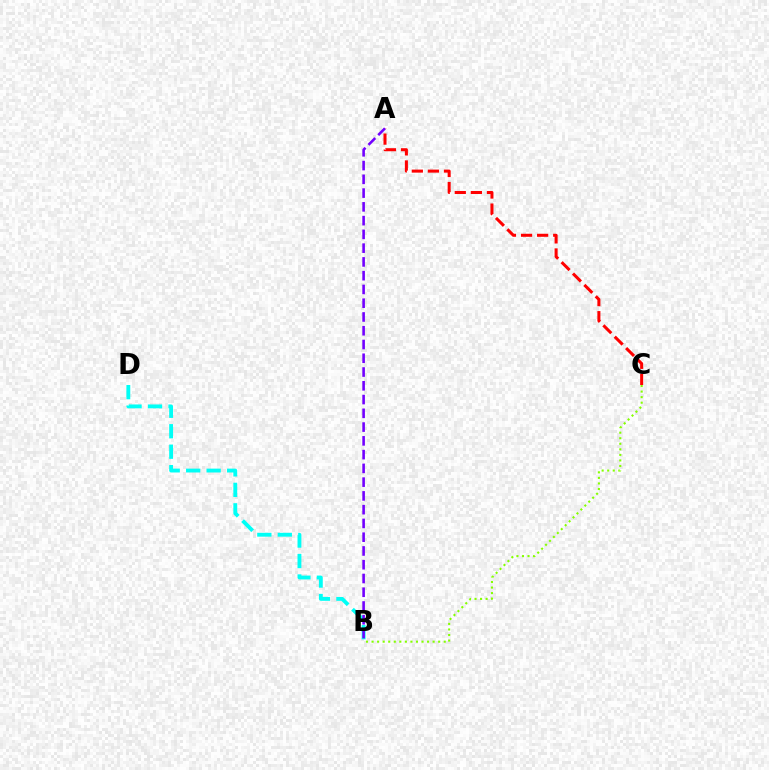{('B', 'D'): [{'color': '#00fff6', 'line_style': 'dashed', 'thickness': 2.78}], ('A', 'C'): [{'color': '#ff0000', 'line_style': 'dashed', 'thickness': 2.19}], ('A', 'B'): [{'color': '#7200ff', 'line_style': 'dashed', 'thickness': 1.87}], ('B', 'C'): [{'color': '#84ff00', 'line_style': 'dotted', 'thickness': 1.51}]}